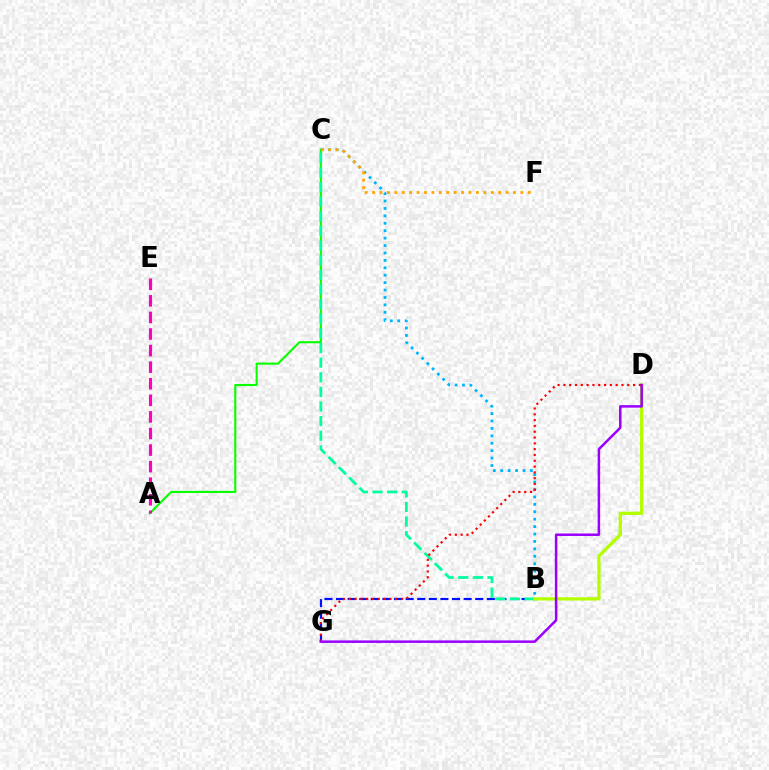{('B', 'G'): [{'color': '#0010ff', 'line_style': 'dashed', 'thickness': 1.58}], ('A', 'C'): [{'color': '#08ff00', 'line_style': 'solid', 'thickness': 1.52}], ('B', 'C'): [{'color': '#00ff9d', 'line_style': 'dashed', 'thickness': 1.99}, {'color': '#00b5ff', 'line_style': 'dotted', 'thickness': 2.02}], ('C', 'F'): [{'color': '#ffa500', 'line_style': 'dotted', 'thickness': 2.01}], ('A', 'E'): [{'color': '#ff00bd', 'line_style': 'dashed', 'thickness': 2.25}], ('B', 'D'): [{'color': '#b3ff00', 'line_style': 'solid', 'thickness': 2.37}], ('D', 'G'): [{'color': '#ff0000', 'line_style': 'dotted', 'thickness': 1.58}, {'color': '#9b00ff', 'line_style': 'solid', 'thickness': 1.81}]}